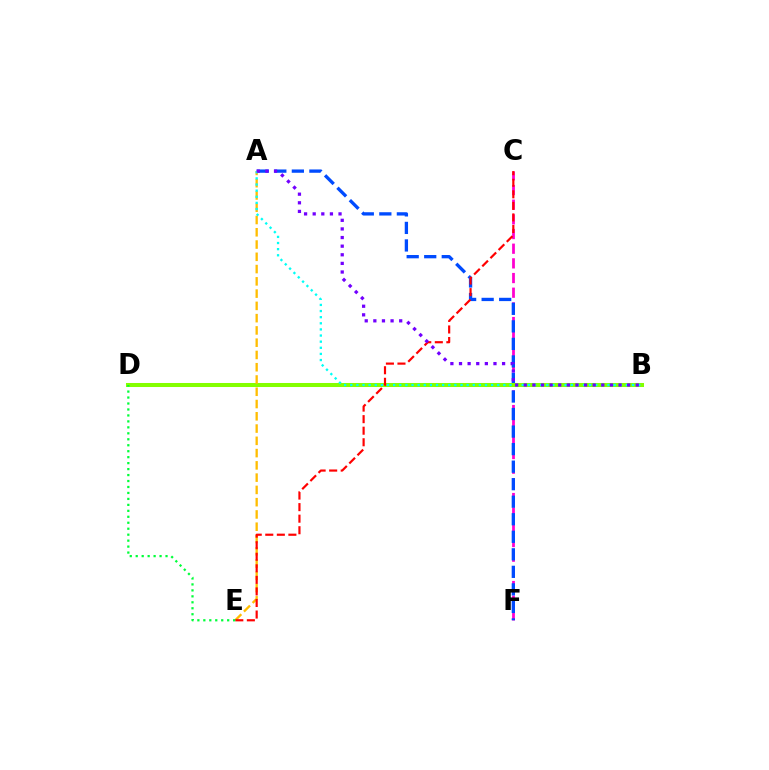{('C', 'F'): [{'color': '#ff00cf', 'line_style': 'dashed', 'thickness': 1.99}], ('A', 'F'): [{'color': '#004bff', 'line_style': 'dashed', 'thickness': 2.38}], ('B', 'D'): [{'color': '#84ff00', 'line_style': 'solid', 'thickness': 2.9}], ('A', 'E'): [{'color': '#ffbd00', 'line_style': 'dashed', 'thickness': 1.67}], ('C', 'E'): [{'color': '#ff0000', 'line_style': 'dashed', 'thickness': 1.57}], ('D', 'E'): [{'color': '#00ff39', 'line_style': 'dotted', 'thickness': 1.62}], ('A', 'B'): [{'color': '#00fff6', 'line_style': 'dotted', 'thickness': 1.66}, {'color': '#7200ff', 'line_style': 'dotted', 'thickness': 2.34}]}